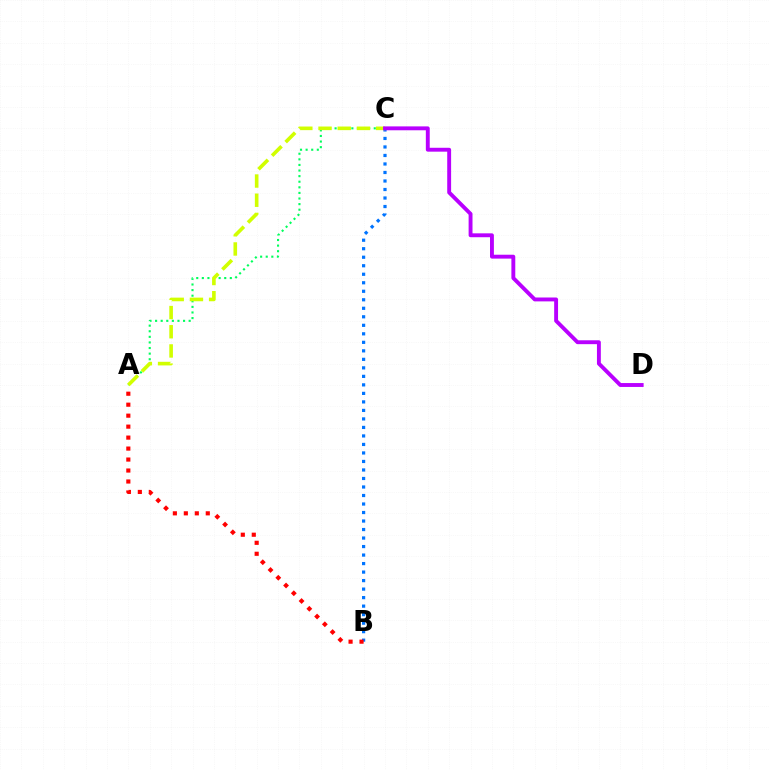{('B', 'C'): [{'color': '#0074ff', 'line_style': 'dotted', 'thickness': 2.31}], ('A', 'C'): [{'color': '#00ff5c', 'line_style': 'dotted', 'thickness': 1.52}, {'color': '#d1ff00', 'line_style': 'dashed', 'thickness': 2.61}], ('A', 'B'): [{'color': '#ff0000', 'line_style': 'dotted', 'thickness': 2.98}], ('C', 'D'): [{'color': '#b900ff', 'line_style': 'solid', 'thickness': 2.8}]}